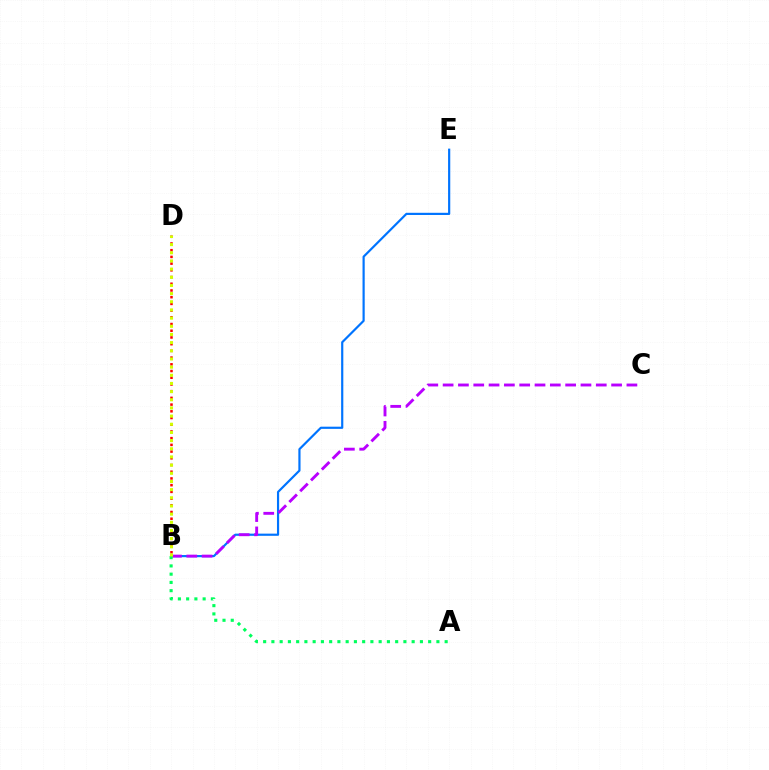{('B', 'E'): [{'color': '#0074ff', 'line_style': 'solid', 'thickness': 1.57}], ('B', 'C'): [{'color': '#b900ff', 'line_style': 'dashed', 'thickness': 2.08}], ('A', 'B'): [{'color': '#00ff5c', 'line_style': 'dotted', 'thickness': 2.24}], ('B', 'D'): [{'color': '#ff0000', 'line_style': 'dotted', 'thickness': 1.82}, {'color': '#d1ff00', 'line_style': 'dotted', 'thickness': 2.22}]}